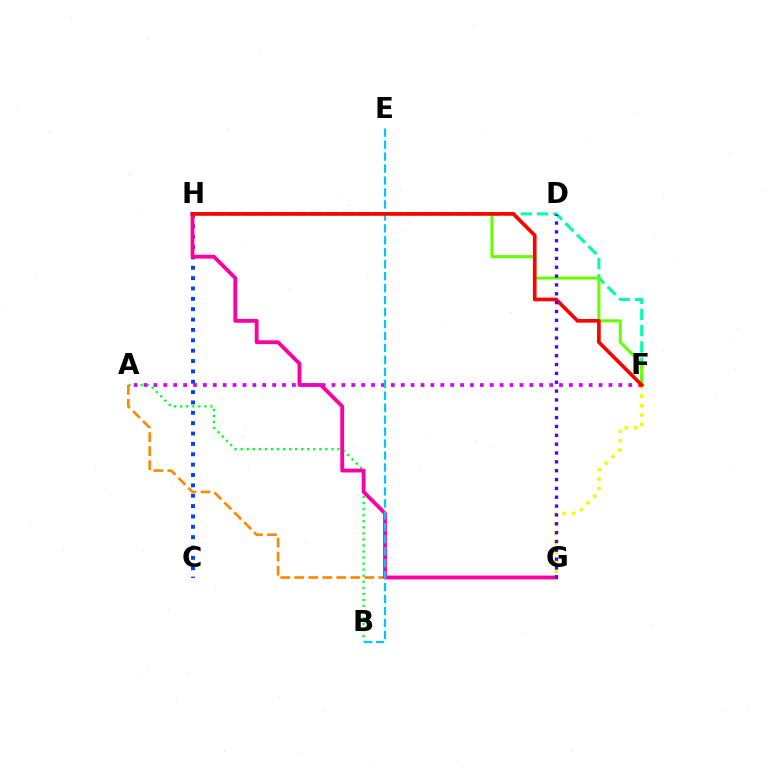{('C', 'H'): [{'color': '#003fff', 'line_style': 'dotted', 'thickness': 2.82}], ('F', 'H'): [{'color': '#00ffaf', 'line_style': 'dashed', 'thickness': 2.2}, {'color': '#66ff00', 'line_style': 'solid', 'thickness': 2.19}, {'color': '#ff0000', 'line_style': 'solid', 'thickness': 2.64}], ('A', 'B'): [{'color': '#00ff27', 'line_style': 'dotted', 'thickness': 1.64}], ('F', 'G'): [{'color': '#eeff00', 'line_style': 'dotted', 'thickness': 2.56}], ('A', 'G'): [{'color': '#ff8800', 'line_style': 'dashed', 'thickness': 1.9}], ('G', 'H'): [{'color': '#ff00a0', 'line_style': 'solid', 'thickness': 2.76}], ('A', 'F'): [{'color': '#d600ff', 'line_style': 'dotted', 'thickness': 2.69}], ('B', 'E'): [{'color': '#00c7ff', 'line_style': 'dashed', 'thickness': 1.62}], ('D', 'G'): [{'color': '#4f00ff', 'line_style': 'dotted', 'thickness': 2.4}]}